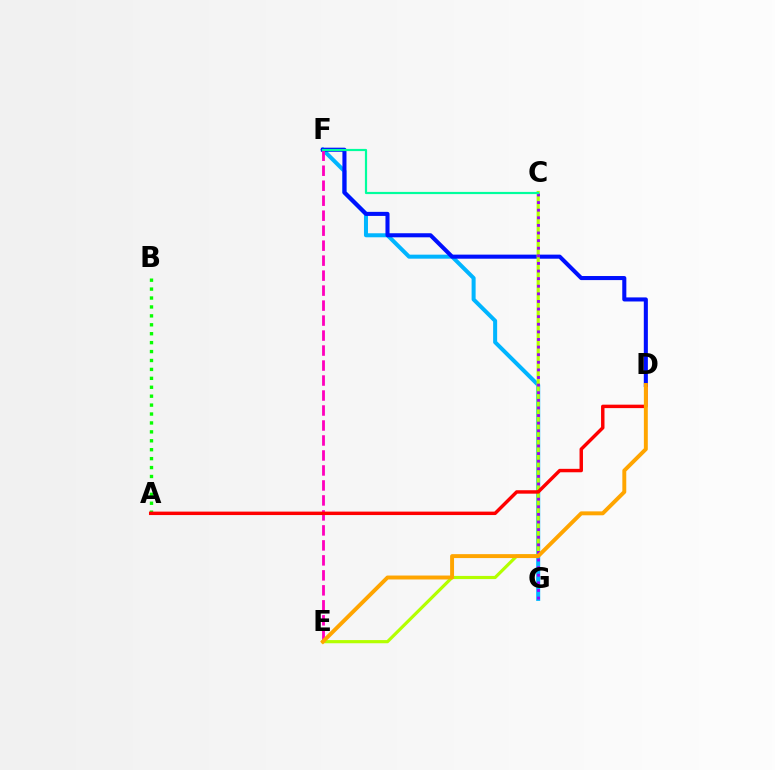{('F', 'G'): [{'color': '#00b5ff', 'line_style': 'solid', 'thickness': 2.89}], ('D', 'F'): [{'color': '#0010ff', 'line_style': 'solid', 'thickness': 2.93}], ('E', 'F'): [{'color': '#ff00bd', 'line_style': 'dashed', 'thickness': 2.04}], ('C', 'E'): [{'color': '#b3ff00', 'line_style': 'solid', 'thickness': 2.28}], ('C', 'G'): [{'color': '#9b00ff', 'line_style': 'dotted', 'thickness': 2.07}], ('A', 'B'): [{'color': '#08ff00', 'line_style': 'dotted', 'thickness': 2.42}], ('A', 'D'): [{'color': '#ff0000', 'line_style': 'solid', 'thickness': 2.48}], ('C', 'F'): [{'color': '#00ff9d', 'line_style': 'solid', 'thickness': 1.58}], ('D', 'E'): [{'color': '#ffa500', 'line_style': 'solid', 'thickness': 2.83}]}